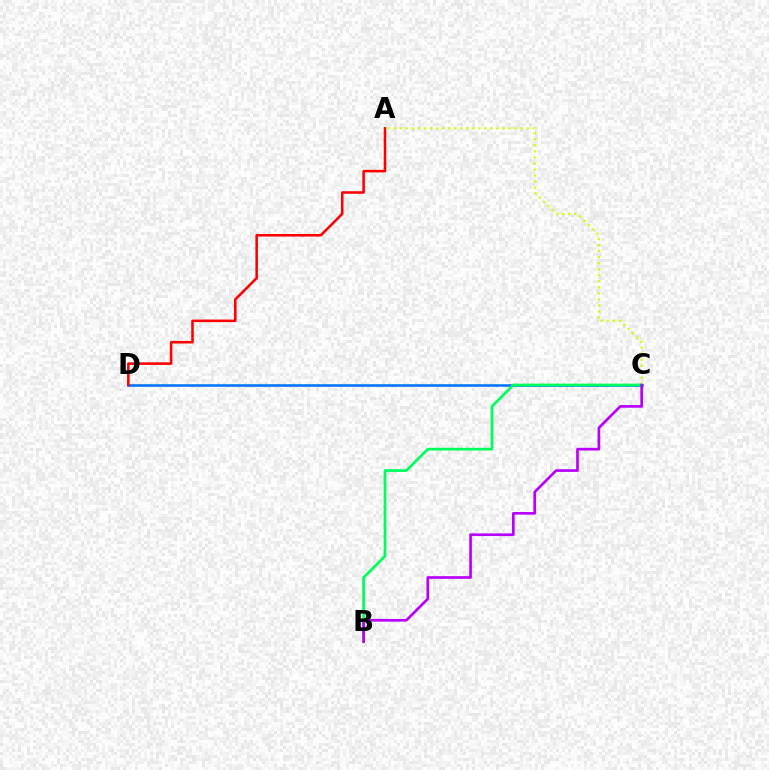{('C', 'D'): [{'color': '#0074ff', 'line_style': 'solid', 'thickness': 1.85}], ('B', 'C'): [{'color': '#00ff5c', 'line_style': 'solid', 'thickness': 1.96}, {'color': '#b900ff', 'line_style': 'solid', 'thickness': 1.93}], ('A', 'D'): [{'color': '#ff0000', 'line_style': 'solid', 'thickness': 1.84}], ('A', 'C'): [{'color': '#d1ff00', 'line_style': 'dotted', 'thickness': 1.64}]}